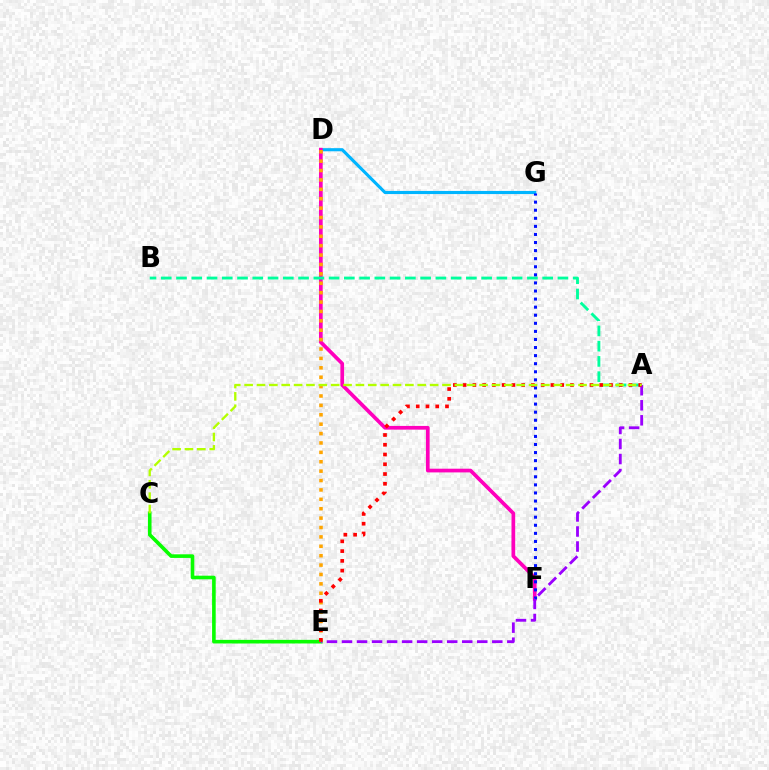{('D', 'G'): [{'color': '#00b5ff', 'line_style': 'solid', 'thickness': 2.25}], ('D', 'F'): [{'color': '#ff00bd', 'line_style': 'solid', 'thickness': 2.67}], ('A', 'B'): [{'color': '#00ff9d', 'line_style': 'dashed', 'thickness': 2.07}], ('C', 'E'): [{'color': '#08ff00', 'line_style': 'solid', 'thickness': 2.6}], ('F', 'G'): [{'color': '#0010ff', 'line_style': 'dotted', 'thickness': 2.19}], ('D', 'E'): [{'color': '#ffa500', 'line_style': 'dotted', 'thickness': 2.55}], ('A', 'E'): [{'color': '#9b00ff', 'line_style': 'dashed', 'thickness': 2.04}, {'color': '#ff0000', 'line_style': 'dotted', 'thickness': 2.65}], ('A', 'C'): [{'color': '#b3ff00', 'line_style': 'dashed', 'thickness': 1.68}]}